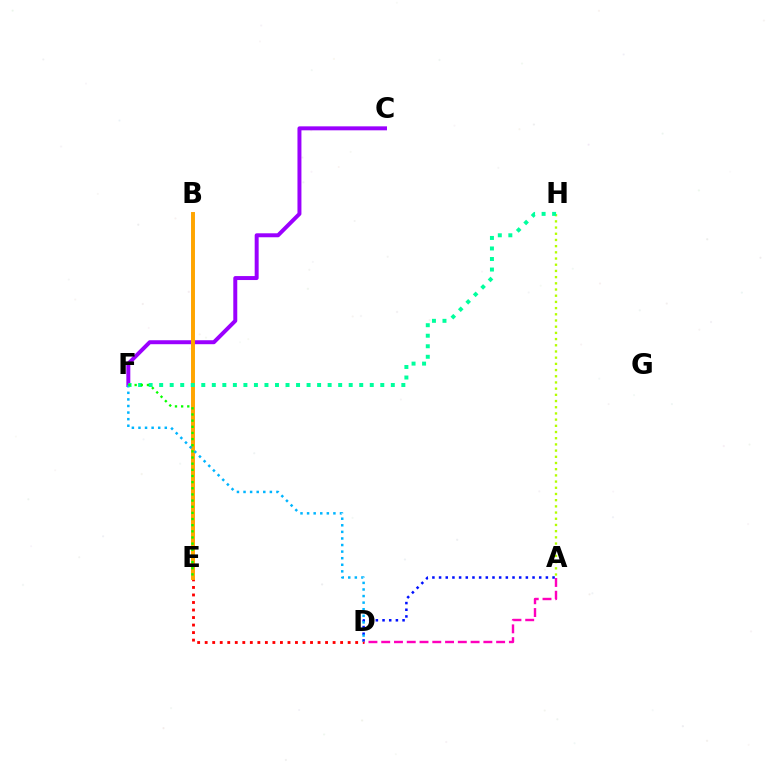{('A', 'D'): [{'color': '#0010ff', 'line_style': 'dotted', 'thickness': 1.81}, {'color': '#ff00bd', 'line_style': 'dashed', 'thickness': 1.73}], ('A', 'H'): [{'color': '#b3ff00', 'line_style': 'dotted', 'thickness': 1.68}], ('C', 'F'): [{'color': '#9b00ff', 'line_style': 'solid', 'thickness': 2.86}], ('D', 'E'): [{'color': '#ff0000', 'line_style': 'dotted', 'thickness': 2.04}], ('B', 'E'): [{'color': '#ffa500', 'line_style': 'solid', 'thickness': 2.83}], ('D', 'F'): [{'color': '#00b5ff', 'line_style': 'dotted', 'thickness': 1.79}], ('F', 'H'): [{'color': '#00ff9d', 'line_style': 'dotted', 'thickness': 2.86}], ('E', 'F'): [{'color': '#08ff00', 'line_style': 'dotted', 'thickness': 1.67}]}